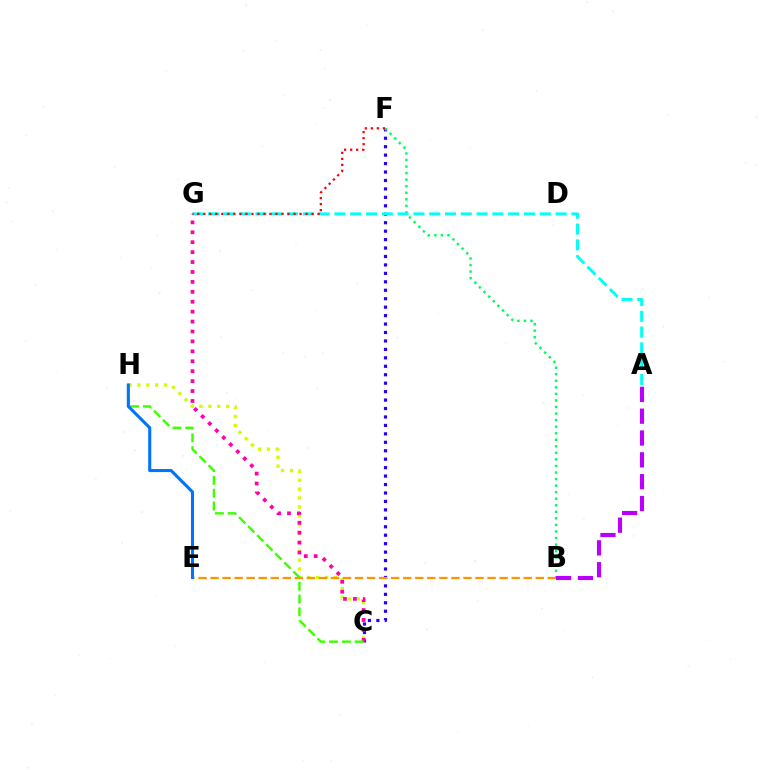{('C', 'F'): [{'color': '#2500ff', 'line_style': 'dotted', 'thickness': 2.29}], ('B', 'F'): [{'color': '#00ff5c', 'line_style': 'dotted', 'thickness': 1.78}], ('A', 'G'): [{'color': '#00fff6', 'line_style': 'dashed', 'thickness': 2.15}], ('C', 'H'): [{'color': '#d1ff00', 'line_style': 'dotted', 'thickness': 2.41}, {'color': '#3dff00', 'line_style': 'dashed', 'thickness': 1.74}], ('F', 'G'): [{'color': '#ff0000', 'line_style': 'dotted', 'thickness': 1.63}], ('B', 'E'): [{'color': '#ff9400', 'line_style': 'dashed', 'thickness': 1.64}], ('C', 'G'): [{'color': '#ff00ac', 'line_style': 'dotted', 'thickness': 2.7}], ('A', 'B'): [{'color': '#b900ff', 'line_style': 'dashed', 'thickness': 2.97}], ('E', 'H'): [{'color': '#0074ff', 'line_style': 'solid', 'thickness': 2.21}]}